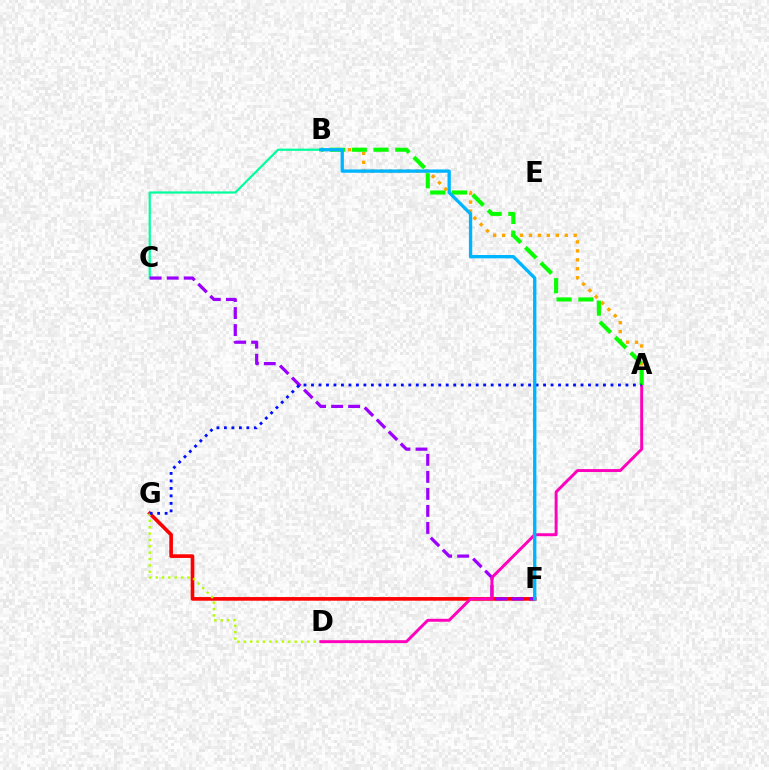{('F', 'G'): [{'color': '#ff0000', 'line_style': 'solid', 'thickness': 2.62}], ('A', 'B'): [{'color': '#ffa500', 'line_style': 'dotted', 'thickness': 2.43}, {'color': '#08ff00', 'line_style': 'dashed', 'thickness': 2.95}], ('B', 'C'): [{'color': '#00ff9d', 'line_style': 'solid', 'thickness': 1.59}], ('D', 'G'): [{'color': '#b3ff00', 'line_style': 'dotted', 'thickness': 1.73}], ('C', 'F'): [{'color': '#9b00ff', 'line_style': 'dashed', 'thickness': 2.31}], ('A', 'D'): [{'color': '#ff00bd', 'line_style': 'solid', 'thickness': 2.12}], ('A', 'G'): [{'color': '#0010ff', 'line_style': 'dotted', 'thickness': 2.03}], ('B', 'F'): [{'color': '#00b5ff', 'line_style': 'solid', 'thickness': 2.4}]}